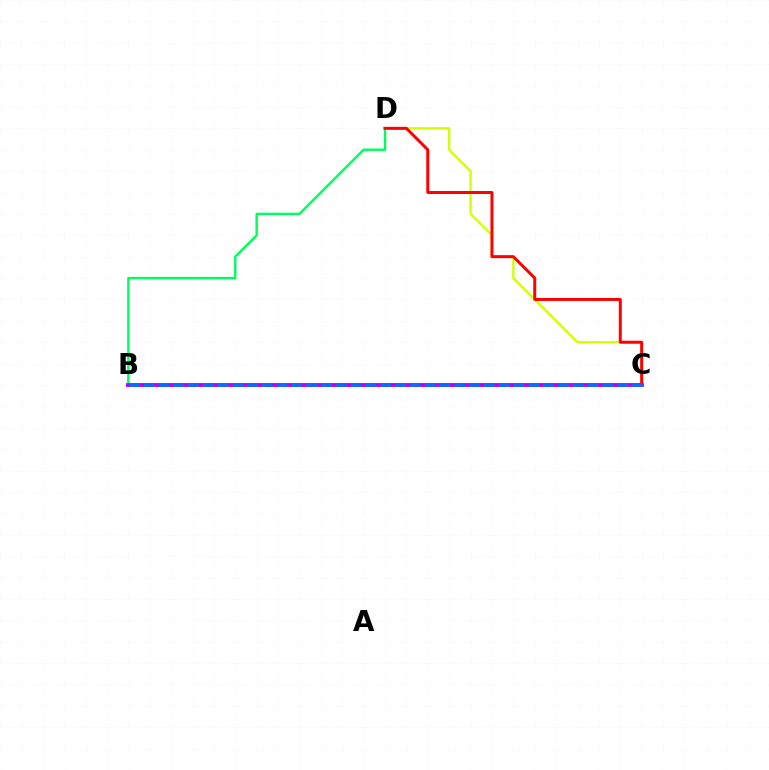{('B', 'D'): [{'color': '#00ff5c', 'line_style': 'solid', 'thickness': 1.73}], ('C', 'D'): [{'color': '#d1ff00', 'line_style': 'solid', 'thickness': 1.69}, {'color': '#ff0000', 'line_style': 'solid', 'thickness': 2.14}], ('B', 'C'): [{'color': '#b900ff', 'line_style': 'solid', 'thickness': 2.77}, {'color': '#0074ff', 'line_style': 'dashed', 'thickness': 2.01}]}